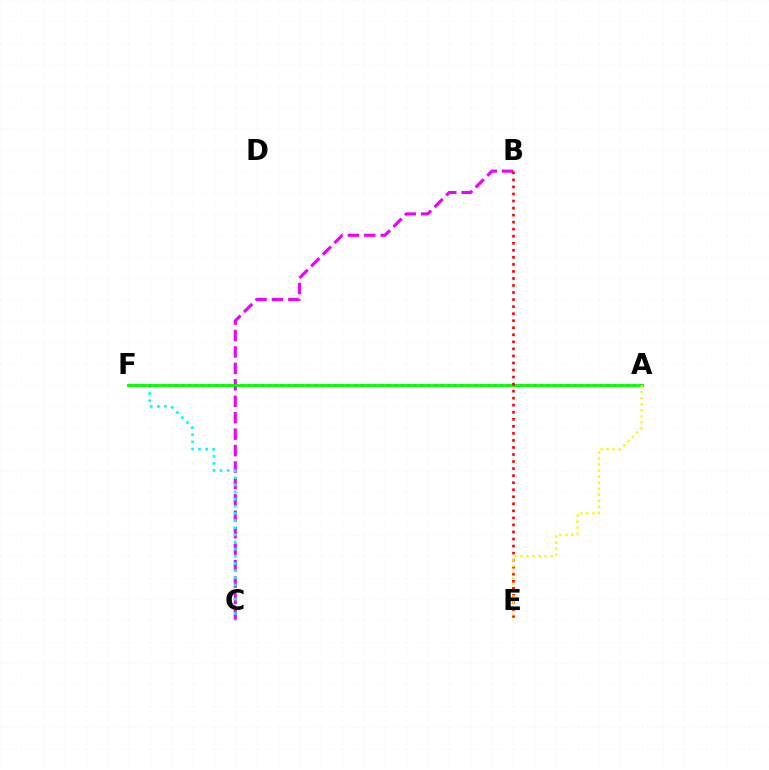{('B', 'C'): [{'color': '#ee00ff', 'line_style': 'dashed', 'thickness': 2.23}], ('C', 'F'): [{'color': '#00fff6', 'line_style': 'dotted', 'thickness': 1.94}], ('A', 'F'): [{'color': '#0010ff', 'line_style': 'dotted', 'thickness': 1.8}, {'color': '#08ff00', 'line_style': 'solid', 'thickness': 2.08}], ('B', 'E'): [{'color': '#ff0000', 'line_style': 'dotted', 'thickness': 1.91}], ('A', 'E'): [{'color': '#fcf500', 'line_style': 'dotted', 'thickness': 1.64}]}